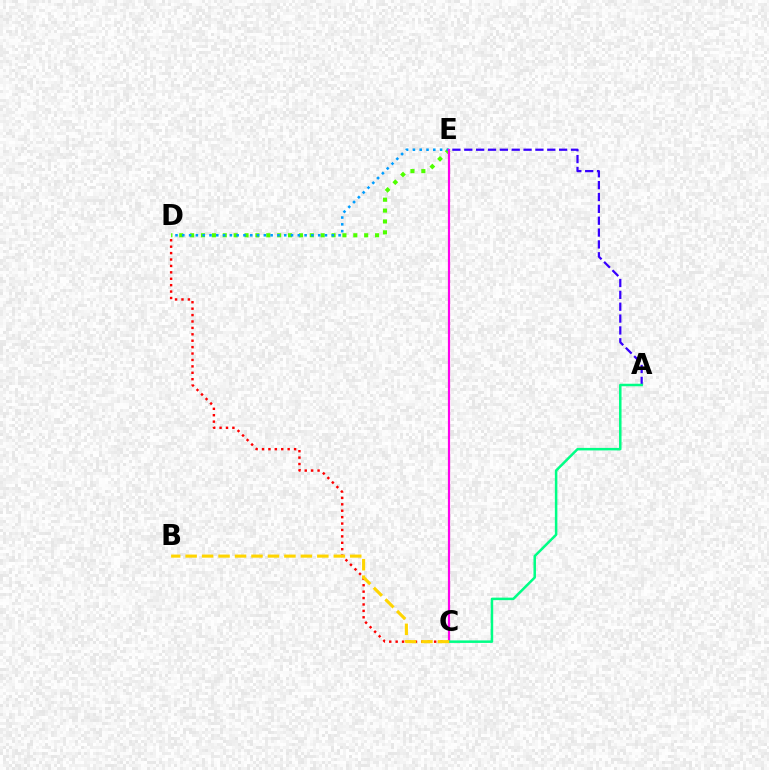{('D', 'E'): [{'color': '#4fff00', 'line_style': 'dotted', 'thickness': 2.96}, {'color': '#009eff', 'line_style': 'dotted', 'thickness': 1.85}], ('C', 'D'): [{'color': '#ff0000', 'line_style': 'dotted', 'thickness': 1.74}], ('A', 'E'): [{'color': '#3700ff', 'line_style': 'dashed', 'thickness': 1.61}], ('C', 'E'): [{'color': '#ff00ed', 'line_style': 'solid', 'thickness': 1.58}], ('A', 'C'): [{'color': '#00ff86', 'line_style': 'solid', 'thickness': 1.81}], ('B', 'C'): [{'color': '#ffd500', 'line_style': 'dashed', 'thickness': 2.24}]}